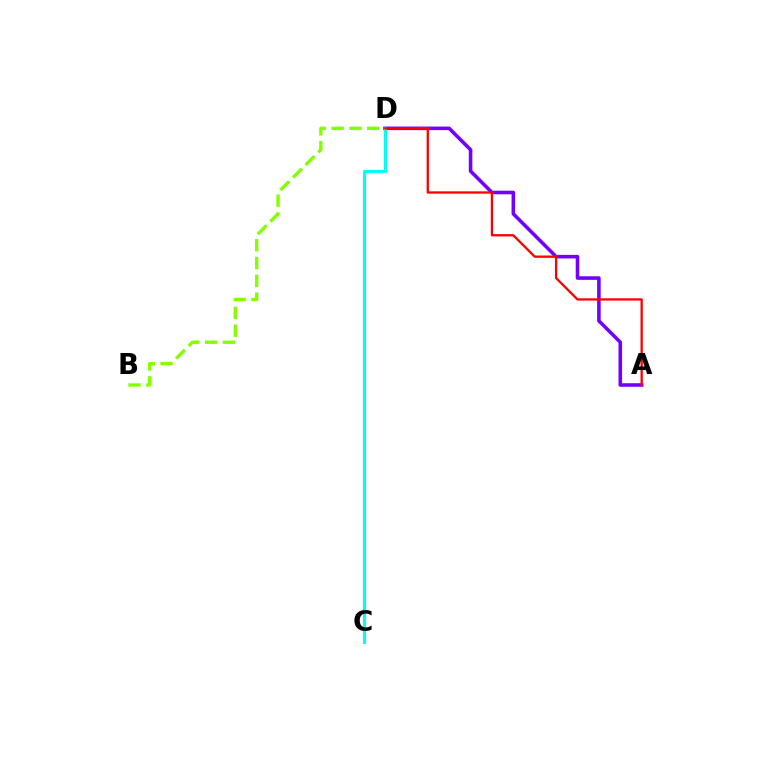{('A', 'D'): [{'color': '#7200ff', 'line_style': 'solid', 'thickness': 2.57}, {'color': '#ff0000', 'line_style': 'solid', 'thickness': 1.66}], ('C', 'D'): [{'color': '#00fff6', 'line_style': 'solid', 'thickness': 2.22}], ('B', 'D'): [{'color': '#84ff00', 'line_style': 'dashed', 'thickness': 2.42}]}